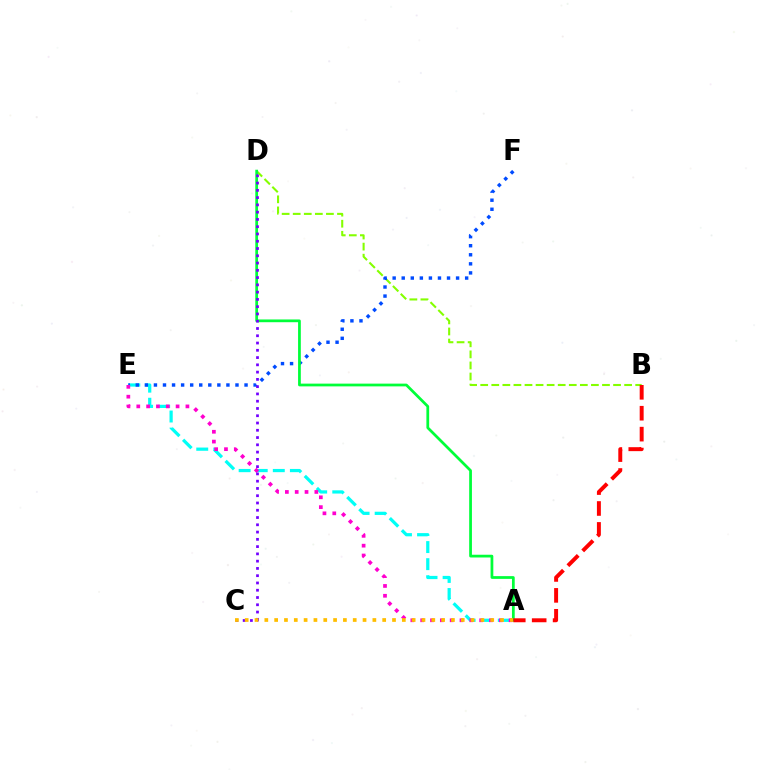{('B', 'D'): [{'color': '#84ff00', 'line_style': 'dashed', 'thickness': 1.5}], ('A', 'E'): [{'color': '#00fff6', 'line_style': 'dashed', 'thickness': 2.32}, {'color': '#ff00cf', 'line_style': 'dotted', 'thickness': 2.67}], ('E', 'F'): [{'color': '#004bff', 'line_style': 'dotted', 'thickness': 2.46}], ('A', 'D'): [{'color': '#00ff39', 'line_style': 'solid', 'thickness': 1.98}], ('A', 'B'): [{'color': '#ff0000', 'line_style': 'dashed', 'thickness': 2.84}], ('C', 'D'): [{'color': '#7200ff', 'line_style': 'dotted', 'thickness': 1.98}], ('A', 'C'): [{'color': '#ffbd00', 'line_style': 'dotted', 'thickness': 2.67}]}